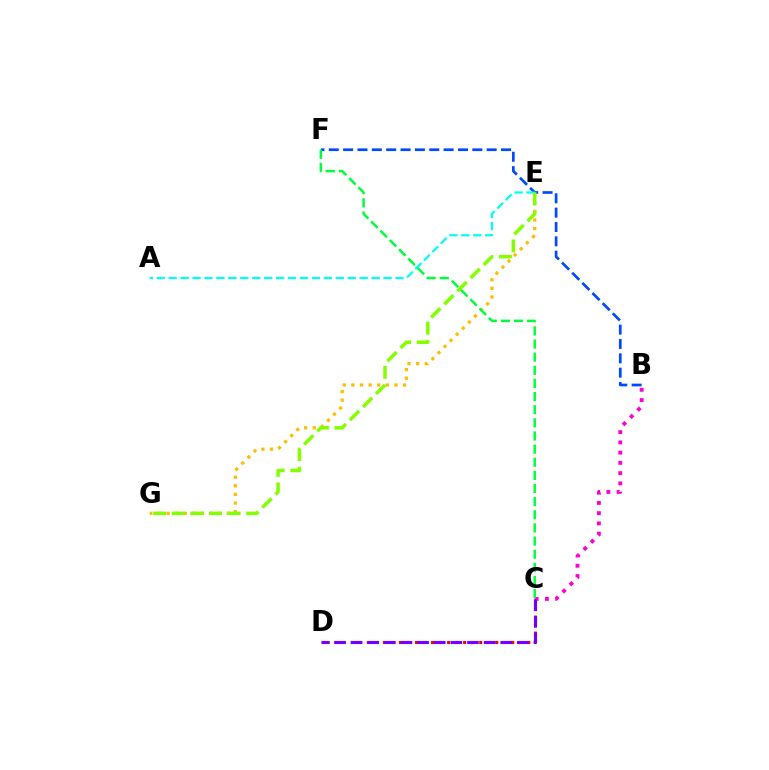{('B', 'F'): [{'color': '#004bff', 'line_style': 'dashed', 'thickness': 1.95}], ('E', 'G'): [{'color': '#ffbd00', 'line_style': 'dotted', 'thickness': 2.34}, {'color': '#84ff00', 'line_style': 'dashed', 'thickness': 2.53}], ('A', 'E'): [{'color': '#00fff6', 'line_style': 'dashed', 'thickness': 1.62}], ('C', 'D'): [{'color': '#ff0000', 'line_style': 'dotted', 'thickness': 2.18}, {'color': '#7200ff', 'line_style': 'dashed', 'thickness': 2.26}], ('B', 'C'): [{'color': '#ff00cf', 'line_style': 'dotted', 'thickness': 2.78}], ('C', 'F'): [{'color': '#00ff39', 'line_style': 'dashed', 'thickness': 1.78}]}